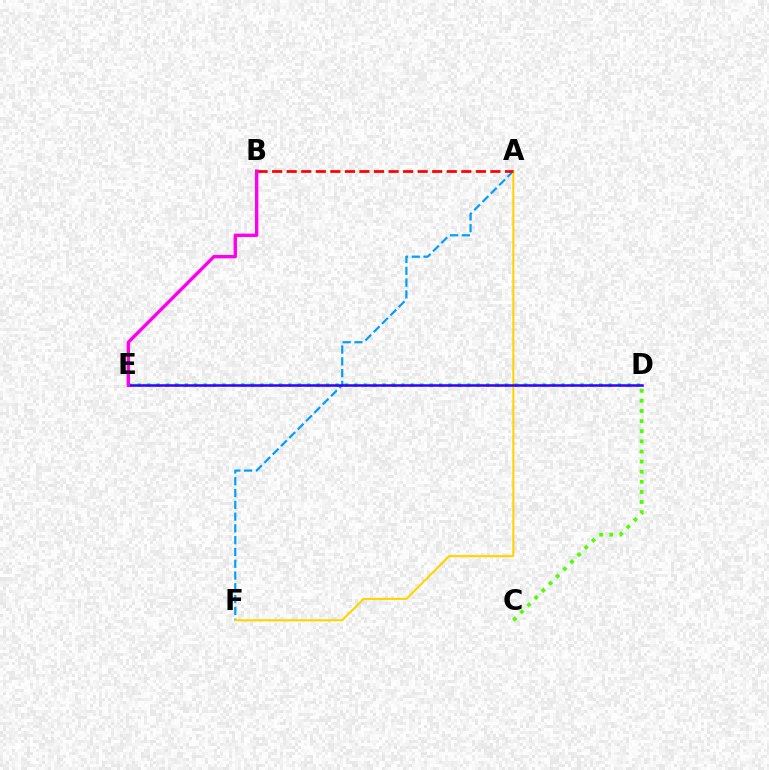{('C', 'D'): [{'color': '#4fff00', 'line_style': 'dotted', 'thickness': 2.75}], ('D', 'E'): [{'color': '#00ff86', 'line_style': 'dotted', 'thickness': 2.56}, {'color': '#3700ff', 'line_style': 'solid', 'thickness': 1.83}], ('A', 'F'): [{'color': '#009eff', 'line_style': 'dashed', 'thickness': 1.6}, {'color': '#ffd500', 'line_style': 'solid', 'thickness': 1.52}], ('A', 'B'): [{'color': '#ff0000', 'line_style': 'dashed', 'thickness': 1.98}], ('B', 'E'): [{'color': '#ff00ed', 'line_style': 'solid', 'thickness': 2.44}]}